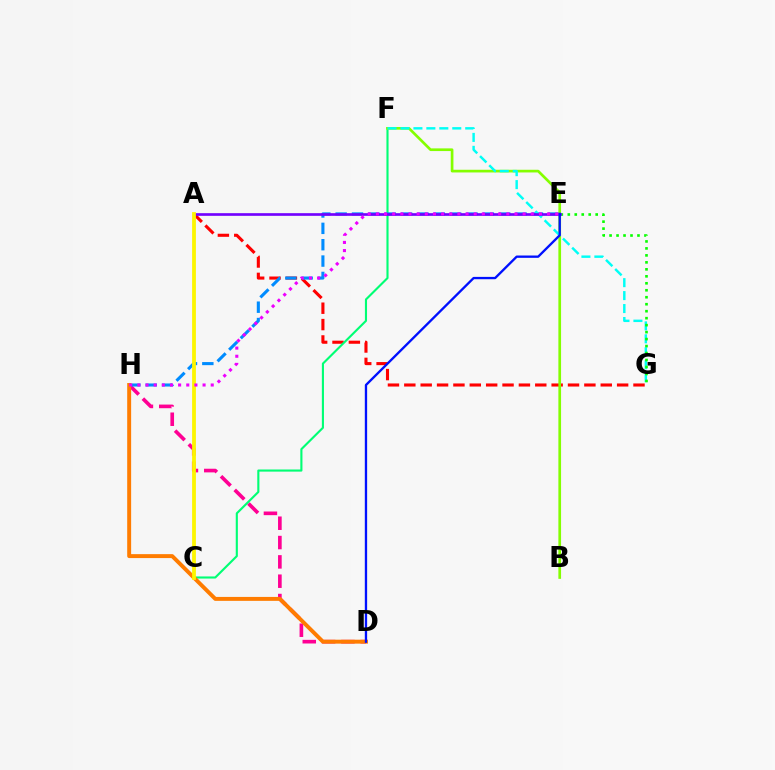{('D', 'H'): [{'color': '#ff0094', 'line_style': 'dashed', 'thickness': 2.63}, {'color': '#ff7c00', 'line_style': 'solid', 'thickness': 2.83}], ('A', 'G'): [{'color': '#ff0000', 'line_style': 'dashed', 'thickness': 2.22}], ('C', 'F'): [{'color': '#00ff74', 'line_style': 'solid', 'thickness': 1.53}], ('E', 'H'): [{'color': '#008cff', 'line_style': 'dashed', 'thickness': 2.22}, {'color': '#ee00ff', 'line_style': 'dotted', 'thickness': 2.21}], ('B', 'F'): [{'color': '#84ff00', 'line_style': 'solid', 'thickness': 1.93}], ('F', 'G'): [{'color': '#00fff6', 'line_style': 'dashed', 'thickness': 1.76}], ('E', 'G'): [{'color': '#08ff00', 'line_style': 'dotted', 'thickness': 1.9}], ('A', 'E'): [{'color': '#7200ff', 'line_style': 'solid', 'thickness': 1.92}], ('D', 'E'): [{'color': '#0010ff', 'line_style': 'solid', 'thickness': 1.68}], ('A', 'C'): [{'color': '#fcf500', 'line_style': 'solid', 'thickness': 2.73}]}